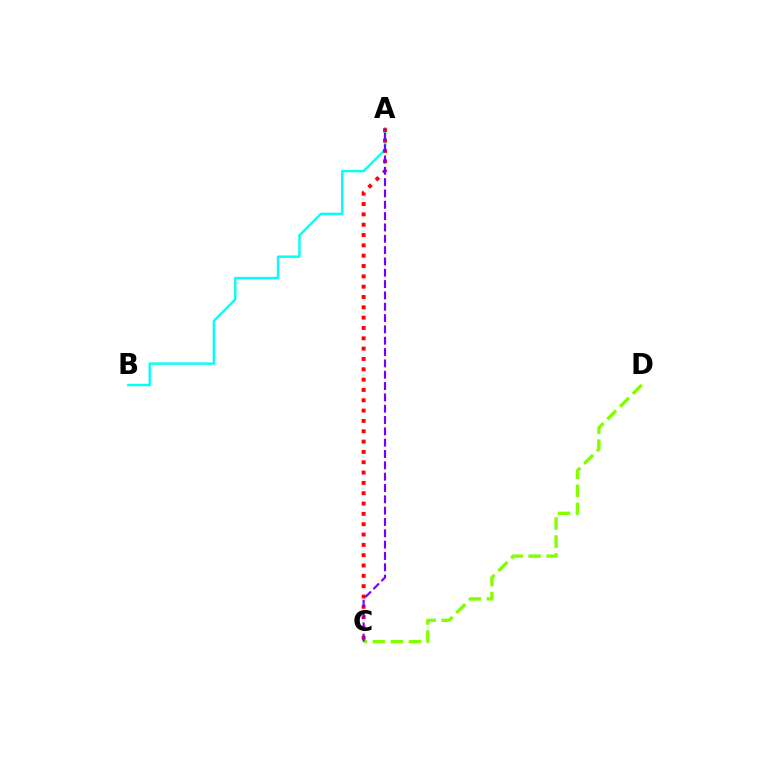{('A', 'B'): [{'color': '#00fff6', 'line_style': 'solid', 'thickness': 1.74}], ('A', 'C'): [{'color': '#ff0000', 'line_style': 'dotted', 'thickness': 2.81}, {'color': '#7200ff', 'line_style': 'dashed', 'thickness': 1.54}], ('C', 'D'): [{'color': '#84ff00', 'line_style': 'dashed', 'thickness': 2.45}]}